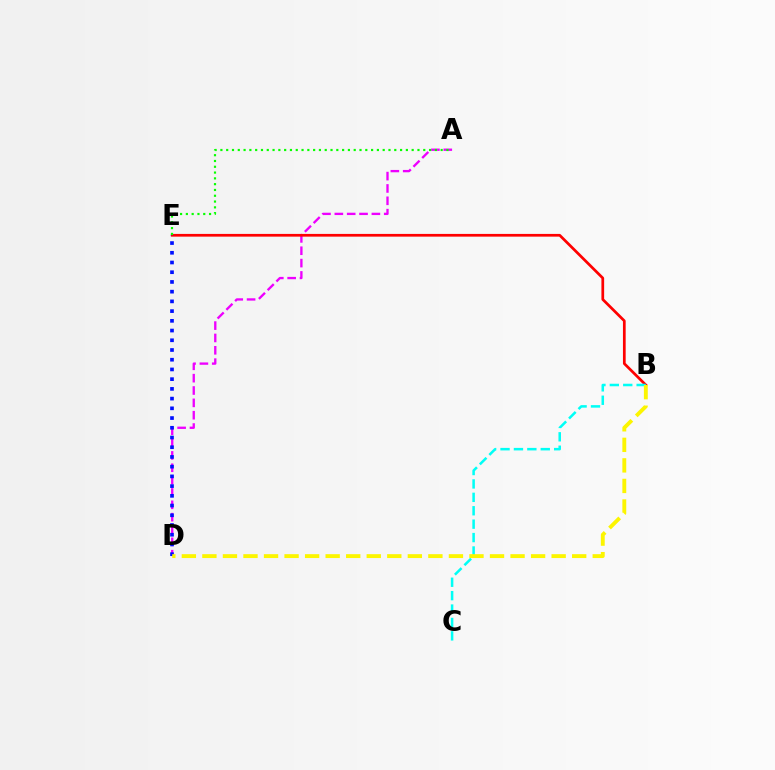{('A', 'D'): [{'color': '#ee00ff', 'line_style': 'dashed', 'thickness': 1.68}], ('B', 'E'): [{'color': '#ff0000', 'line_style': 'solid', 'thickness': 1.96}], ('A', 'E'): [{'color': '#08ff00', 'line_style': 'dotted', 'thickness': 1.57}], ('D', 'E'): [{'color': '#0010ff', 'line_style': 'dotted', 'thickness': 2.64}], ('B', 'C'): [{'color': '#00fff6', 'line_style': 'dashed', 'thickness': 1.82}], ('B', 'D'): [{'color': '#fcf500', 'line_style': 'dashed', 'thickness': 2.79}]}